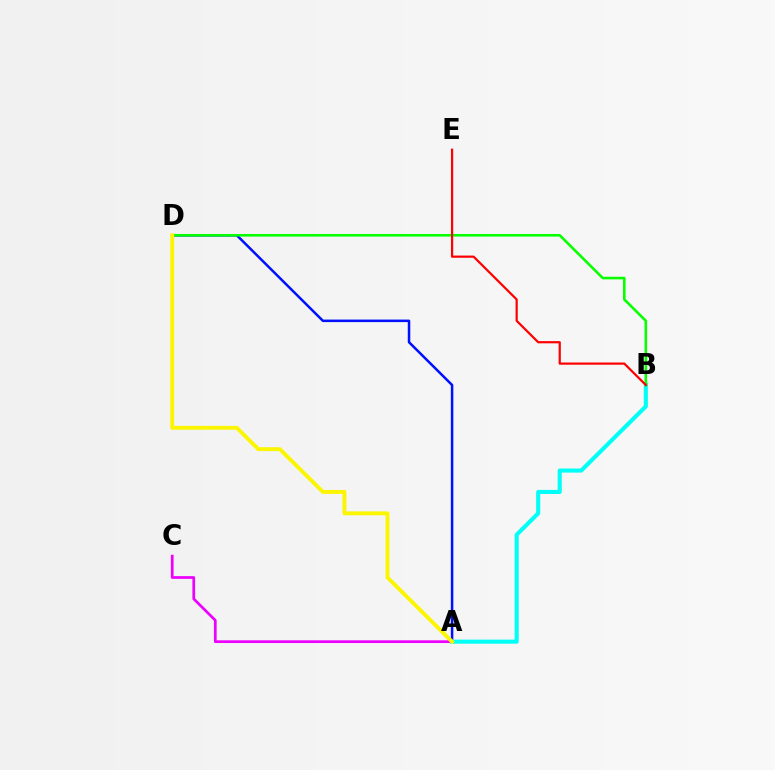{('A', 'C'): [{'color': '#ee00ff', 'line_style': 'solid', 'thickness': 1.96}], ('A', 'D'): [{'color': '#0010ff', 'line_style': 'solid', 'thickness': 1.81}, {'color': '#fcf500', 'line_style': 'solid', 'thickness': 2.79}], ('A', 'B'): [{'color': '#00fff6', 'line_style': 'solid', 'thickness': 2.94}], ('B', 'D'): [{'color': '#08ff00', 'line_style': 'solid', 'thickness': 1.87}], ('B', 'E'): [{'color': '#ff0000', 'line_style': 'solid', 'thickness': 1.59}]}